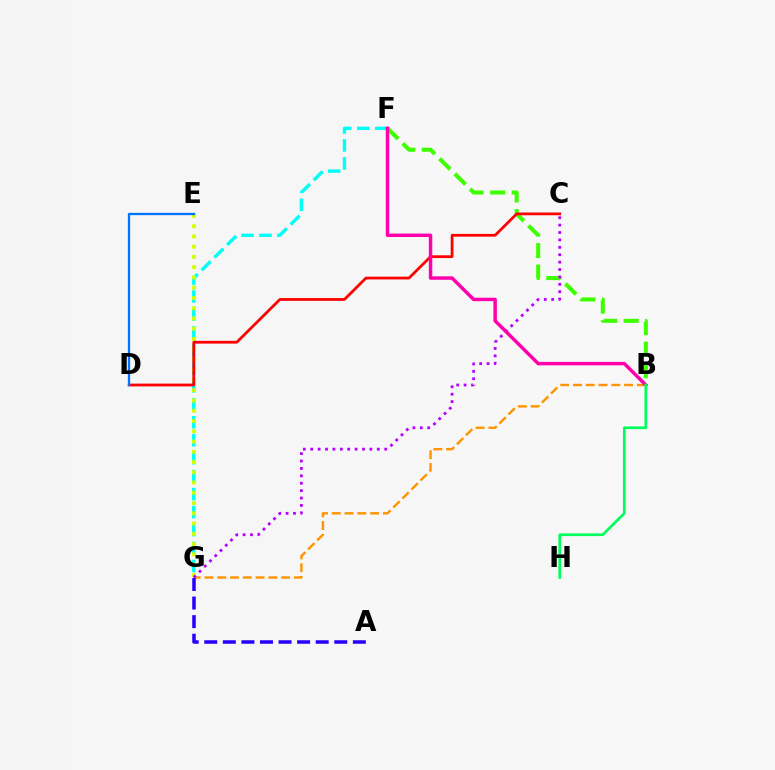{('B', 'F'): [{'color': '#3dff00', 'line_style': 'dashed', 'thickness': 2.92}, {'color': '#ff00ac', 'line_style': 'solid', 'thickness': 2.49}], ('F', 'G'): [{'color': '#00fff6', 'line_style': 'dashed', 'thickness': 2.44}], ('B', 'G'): [{'color': '#ff9400', 'line_style': 'dashed', 'thickness': 1.74}], ('A', 'G'): [{'color': '#2500ff', 'line_style': 'dashed', 'thickness': 2.52}], ('E', 'G'): [{'color': '#d1ff00', 'line_style': 'dotted', 'thickness': 2.79}], ('C', 'G'): [{'color': '#b900ff', 'line_style': 'dotted', 'thickness': 2.01}], ('C', 'D'): [{'color': '#ff0000', 'line_style': 'solid', 'thickness': 1.99}], ('D', 'E'): [{'color': '#0074ff', 'line_style': 'solid', 'thickness': 1.64}], ('B', 'H'): [{'color': '#00ff5c', 'line_style': 'solid', 'thickness': 1.95}]}